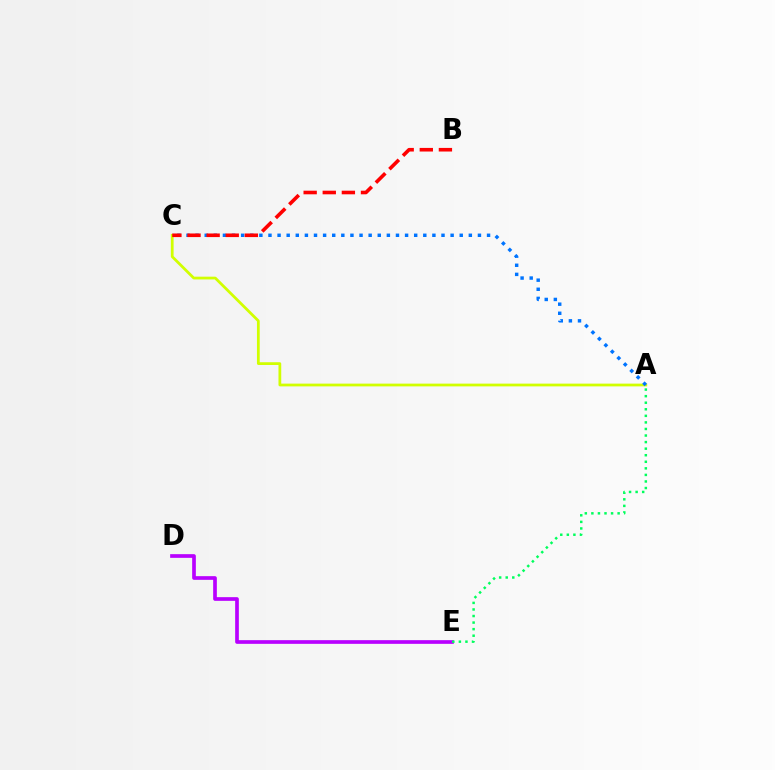{('A', 'C'): [{'color': '#d1ff00', 'line_style': 'solid', 'thickness': 1.99}, {'color': '#0074ff', 'line_style': 'dotted', 'thickness': 2.47}], ('B', 'C'): [{'color': '#ff0000', 'line_style': 'dashed', 'thickness': 2.6}], ('D', 'E'): [{'color': '#b900ff', 'line_style': 'solid', 'thickness': 2.65}], ('A', 'E'): [{'color': '#00ff5c', 'line_style': 'dotted', 'thickness': 1.78}]}